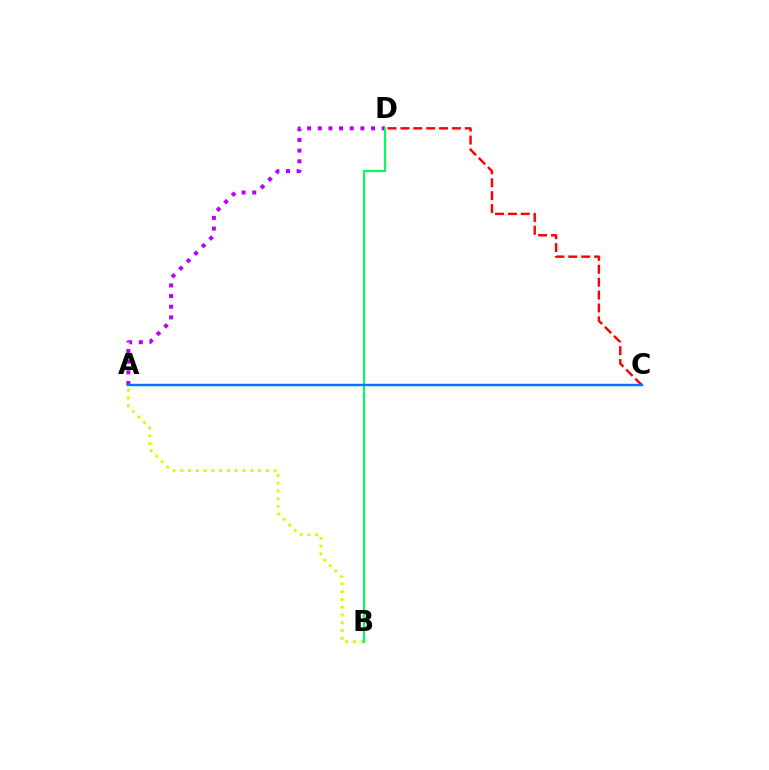{('A', 'D'): [{'color': '#b900ff', 'line_style': 'dotted', 'thickness': 2.89}], ('A', 'B'): [{'color': '#d1ff00', 'line_style': 'dotted', 'thickness': 2.11}], ('B', 'D'): [{'color': '#00ff5c', 'line_style': 'solid', 'thickness': 1.54}], ('C', 'D'): [{'color': '#ff0000', 'line_style': 'dashed', 'thickness': 1.75}], ('A', 'C'): [{'color': '#0074ff', 'line_style': 'solid', 'thickness': 1.73}]}